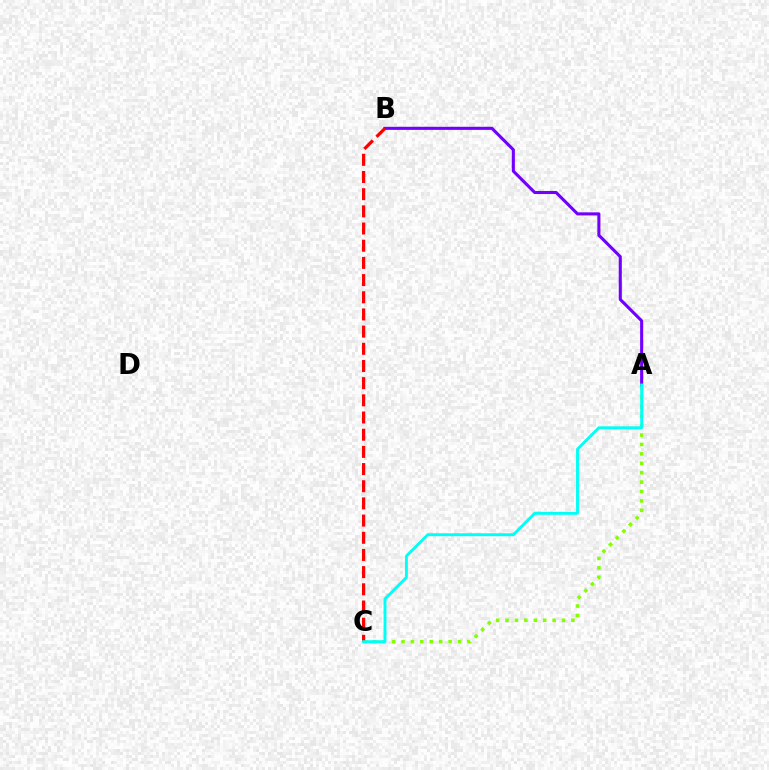{('A', 'C'): [{'color': '#84ff00', 'line_style': 'dotted', 'thickness': 2.56}, {'color': '#00fff6', 'line_style': 'solid', 'thickness': 2.1}], ('A', 'B'): [{'color': '#7200ff', 'line_style': 'solid', 'thickness': 2.22}], ('B', 'C'): [{'color': '#ff0000', 'line_style': 'dashed', 'thickness': 2.33}]}